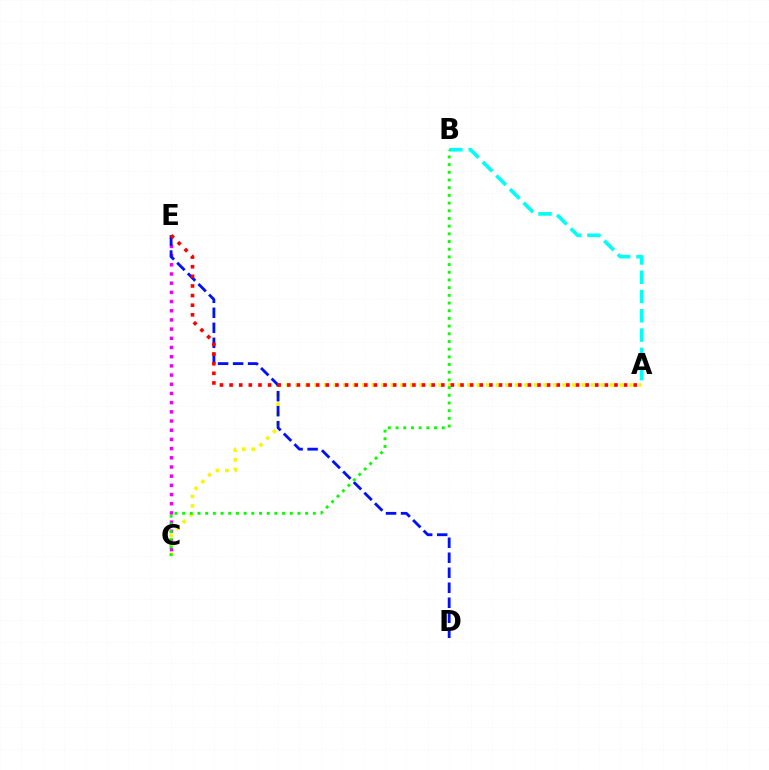{('A', 'B'): [{'color': '#00fff6', 'line_style': 'dashed', 'thickness': 2.62}], ('A', 'C'): [{'color': '#fcf500', 'line_style': 'dotted', 'thickness': 2.59}], ('C', 'E'): [{'color': '#ee00ff', 'line_style': 'dotted', 'thickness': 2.5}], ('D', 'E'): [{'color': '#0010ff', 'line_style': 'dashed', 'thickness': 2.04}], ('A', 'E'): [{'color': '#ff0000', 'line_style': 'dotted', 'thickness': 2.61}], ('B', 'C'): [{'color': '#08ff00', 'line_style': 'dotted', 'thickness': 2.09}]}